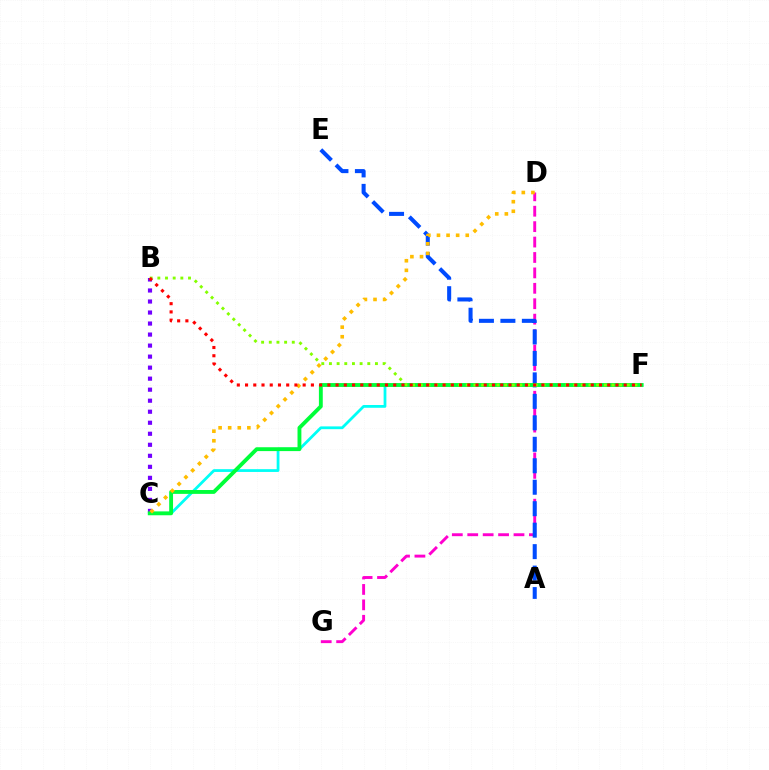{('D', 'G'): [{'color': '#ff00cf', 'line_style': 'dashed', 'thickness': 2.09}], ('A', 'E'): [{'color': '#004bff', 'line_style': 'dashed', 'thickness': 2.92}], ('C', 'F'): [{'color': '#00fff6', 'line_style': 'solid', 'thickness': 2.0}, {'color': '#00ff39', 'line_style': 'solid', 'thickness': 2.78}], ('B', 'C'): [{'color': '#7200ff', 'line_style': 'dotted', 'thickness': 2.99}], ('C', 'D'): [{'color': '#ffbd00', 'line_style': 'dotted', 'thickness': 2.61}], ('B', 'F'): [{'color': '#84ff00', 'line_style': 'dotted', 'thickness': 2.08}, {'color': '#ff0000', 'line_style': 'dotted', 'thickness': 2.24}]}